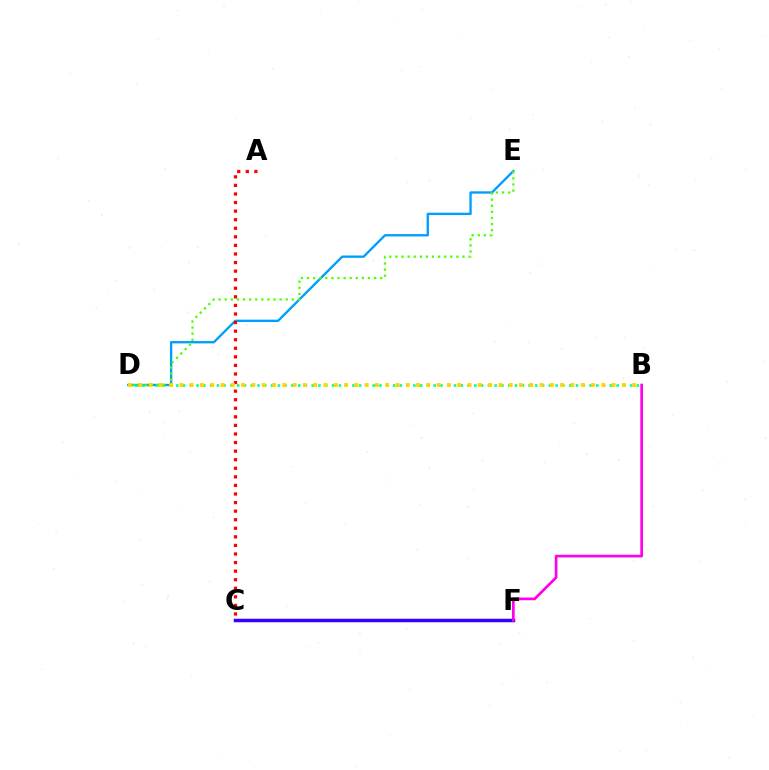{('D', 'E'): [{'color': '#009eff', 'line_style': 'solid', 'thickness': 1.69}, {'color': '#4fff00', 'line_style': 'dotted', 'thickness': 1.66}], ('C', 'F'): [{'color': '#3700ff', 'line_style': 'solid', 'thickness': 2.52}], ('B', 'F'): [{'color': '#ff00ed', 'line_style': 'solid', 'thickness': 1.94}], ('B', 'D'): [{'color': '#00ff86', 'line_style': 'dotted', 'thickness': 1.84}, {'color': '#ffd500', 'line_style': 'dotted', 'thickness': 2.8}], ('A', 'C'): [{'color': '#ff0000', 'line_style': 'dotted', 'thickness': 2.33}]}